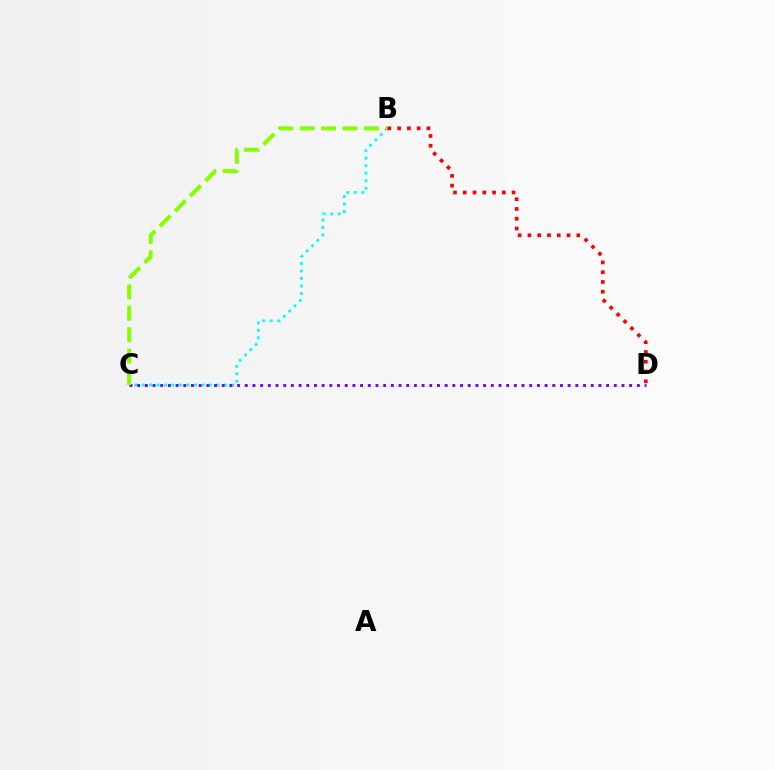{('B', 'C'): [{'color': '#00fff6', 'line_style': 'dotted', 'thickness': 2.03}, {'color': '#84ff00', 'line_style': 'dashed', 'thickness': 2.91}], ('C', 'D'): [{'color': '#7200ff', 'line_style': 'dotted', 'thickness': 2.09}], ('B', 'D'): [{'color': '#ff0000', 'line_style': 'dotted', 'thickness': 2.65}]}